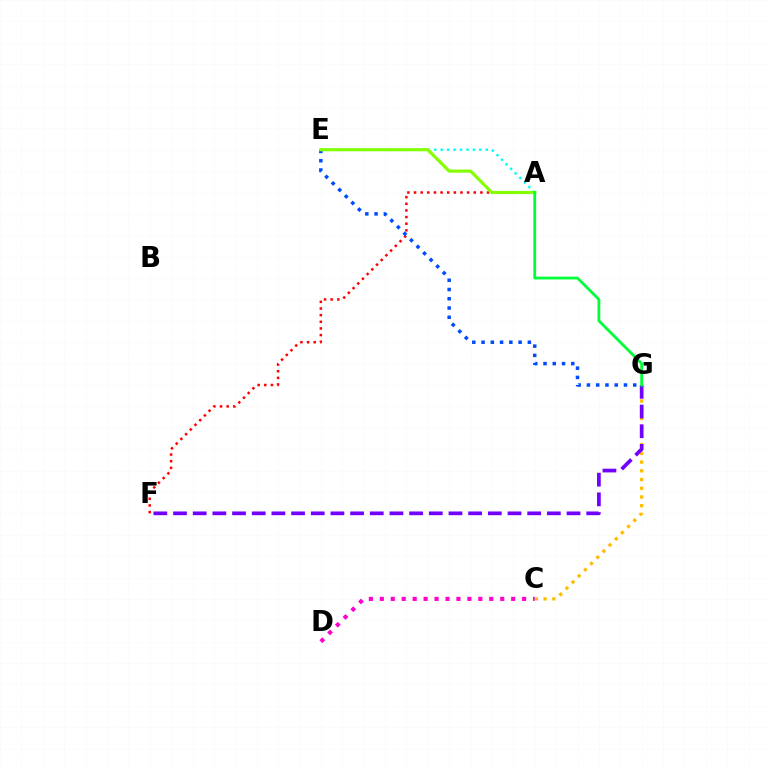{('C', 'G'): [{'color': '#ffbd00', 'line_style': 'dotted', 'thickness': 2.37}], ('A', 'F'): [{'color': '#ff0000', 'line_style': 'dotted', 'thickness': 1.8}], ('F', 'G'): [{'color': '#7200ff', 'line_style': 'dashed', 'thickness': 2.67}], ('C', 'D'): [{'color': '#ff00cf', 'line_style': 'dotted', 'thickness': 2.97}], ('E', 'G'): [{'color': '#004bff', 'line_style': 'dotted', 'thickness': 2.52}], ('A', 'E'): [{'color': '#00fff6', 'line_style': 'dotted', 'thickness': 1.75}, {'color': '#84ff00', 'line_style': 'solid', 'thickness': 2.27}], ('A', 'G'): [{'color': '#00ff39', 'line_style': 'solid', 'thickness': 2.02}]}